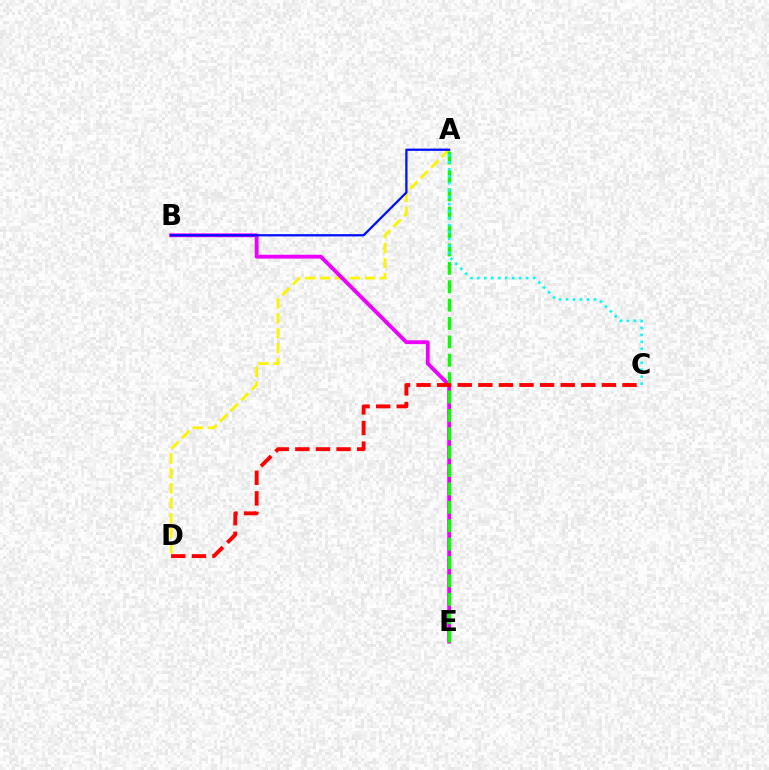{('A', 'D'): [{'color': '#fcf500', 'line_style': 'dashed', 'thickness': 2.03}], ('B', 'E'): [{'color': '#ee00ff', 'line_style': 'solid', 'thickness': 2.77}], ('A', 'E'): [{'color': '#08ff00', 'line_style': 'dashed', 'thickness': 2.5}], ('A', 'B'): [{'color': '#0010ff', 'line_style': 'solid', 'thickness': 1.64}], ('A', 'C'): [{'color': '#00fff6', 'line_style': 'dotted', 'thickness': 1.89}], ('C', 'D'): [{'color': '#ff0000', 'line_style': 'dashed', 'thickness': 2.8}]}